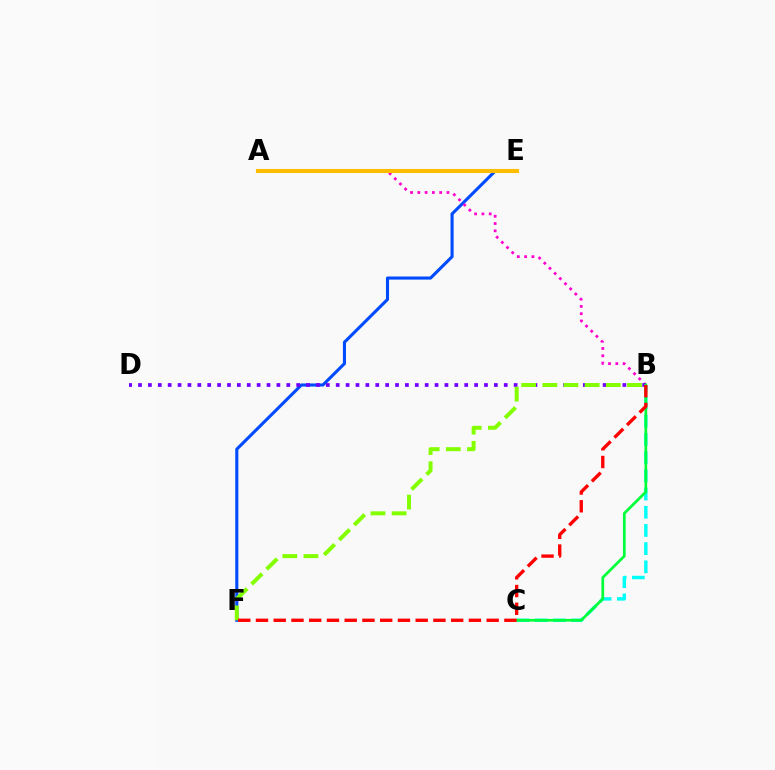{('E', 'F'): [{'color': '#004bff', 'line_style': 'solid', 'thickness': 2.23}], ('B', 'C'): [{'color': '#00fff6', 'line_style': 'dashed', 'thickness': 2.47}, {'color': '#00ff39', 'line_style': 'solid', 'thickness': 1.96}], ('A', 'B'): [{'color': '#ff00cf', 'line_style': 'dotted', 'thickness': 1.98}], ('B', 'D'): [{'color': '#7200ff', 'line_style': 'dotted', 'thickness': 2.69}], ('B', 'F'): [{'color': '#84ff00', 'line_style': 'dashed', 'thickness': 2.87}, {'color': '#ff0000', 'line_style': 'dashed', 'thickness': 2.41}], ('A', 'E'): [{'color': '#ffbd00', 'line_style': 'solid', 'thickness': 2.94}]}